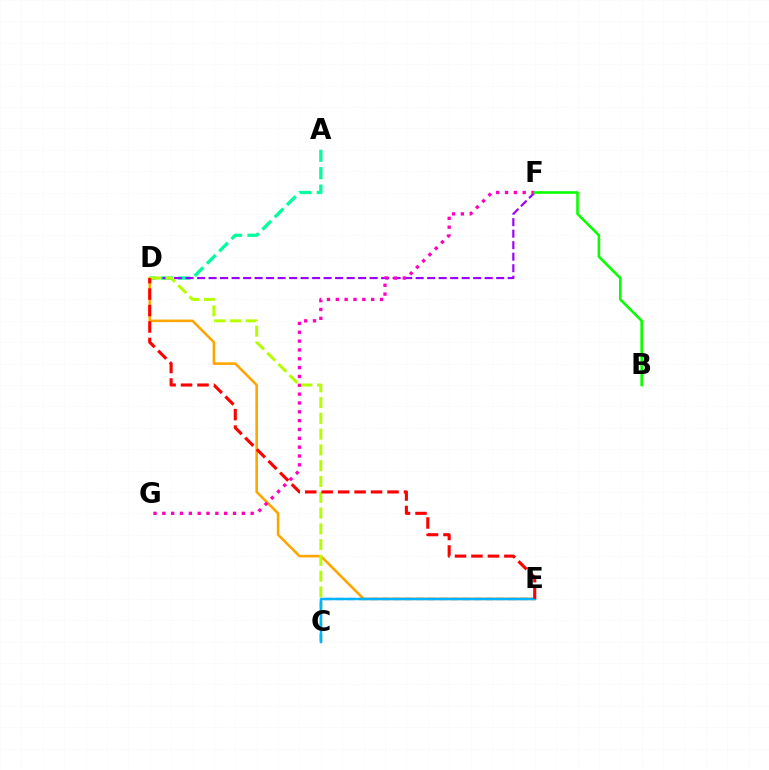{('D', 'E'): [{'color': '#ffa500', 'line_style': 'solid', 'thickness': 1.85}, {'color': '#ff0000', 'line_style': 'dashed', 'thickness': 2.24}], ('A', 'D'): [{'color': '#00ff9d', 'line_style': 'dashed', 'thickness': 2.36}], ('D', 'F'): [{'color': '#9b00ff', 'line_style': 'dashed', 'thickness': 1.56}], ('C', 'D'): [{'color': '#b3ff00', 'line_style': 'dashed', 'thickness': 2.14}], ('F', 'G'): [{'color': '#ff00bd', 'line_style': 'dotted', 'thickness': 2.4}], ('C', 'E'): [{'color': '#0010ff', 'line_style': 'dashed', 'thickness': 1.56}, {'color': '#00b5ff', 'line_style': 'solid', 'thickness': 1.75}], ('B', 'F'): [{'color': '#08ff00', 'line_style': 'solid', 'thickness': 1.86}]}